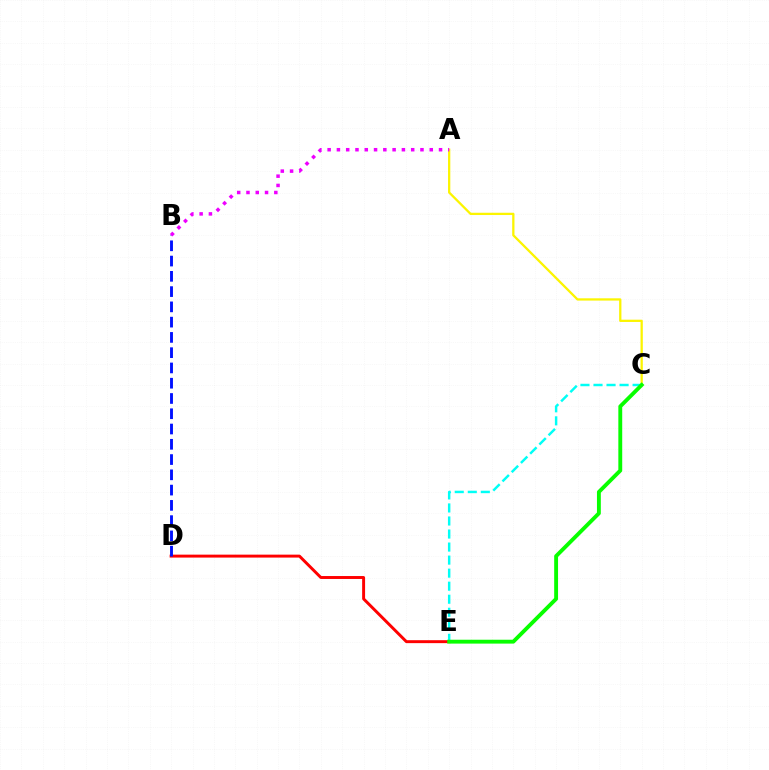{('A', 'C'): [{'color': '#fcf500', 'line_style': 'solid', 'thickness': 1.64}], ('D', 'E'): [{'color': '#ff0000', 'line_style': 'solid', 'thickness': 2.12}], ('B', 'D'): [{'color': '#0010ff', 'line_style': 'dashed', 'thickness': 2.07}], ('C', 'E'): [{'color': '#00fff6', 'line_style': 'dashed', 'thickness': 1.77}, {'color': '#08ff00', 'line_style': 'solid', 'thickness': 2.79}], ('A', 'B'): [{'color': '#ee00ff', 'line_style': 'dotted', 'thickness': 2.52}]}